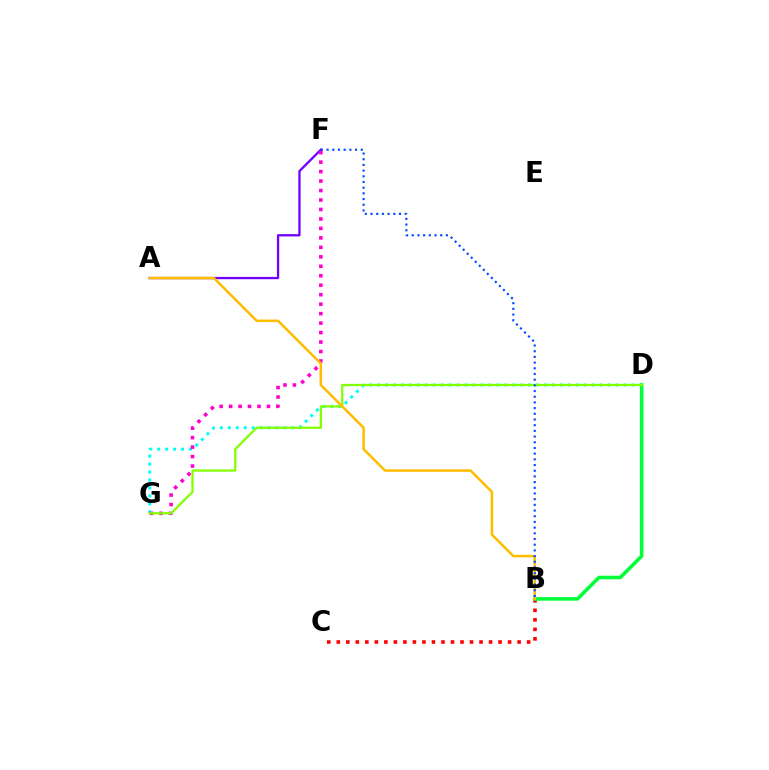{('B', 'C'): [{'color': '#ff0000', 'line_style': 'dotted', 'thickness': 2.59}], ('D', 'G'): [{'color': '#00fff6', 'line_style': 'dotted', 'thickness': 2.16}, {'color': '#84ff00', 'line_style': 'solid', 'thickness': 1.63}], ('B', 'D'): [{'color': '#00ff39', 'line_style': 'solid', 'thickness': 2.58}], ('A', 'F'): [{'color': '#7200ff', 'line_style': 'solid', 'thickness': 1.65}], ('F', 'G'): [{'color': '#ff00cf', 'line_style': 'dotted', 'thickness': 2.57}], ('A', 'B'): [{'color': '#ffbd00', 'line_style': 'solid', 'thickness': 1.82}], ('B', 'F'): [{'color': '#004bff', 'line_style': 'dotted', 'thickness': 1.55}]}